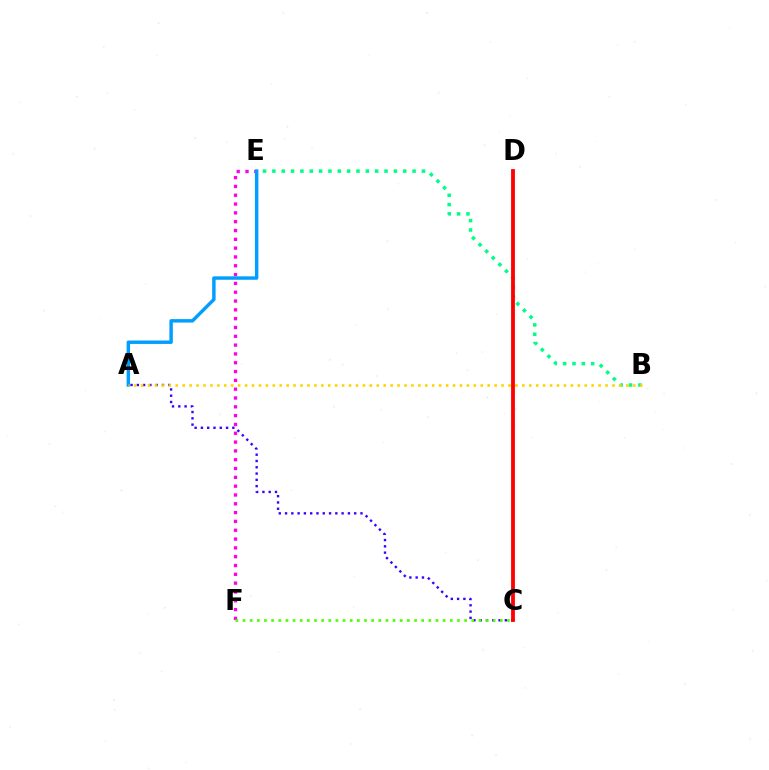{('A', 'C'): [{'color': '#3700ff', 'line_style': 'dotted', 'thickness': 1.71}], ('E', 'F'): [{'color': '#ff00ed', 'line_style': 'dotted', 'thickness': 2.4}], ('B', 'E'): [{'color': '#00ff86', 'line_style': 'dotted', 'thickness': 2.54}], ('C', 'D'): [{'color': '#ff0000', 'line_style': 'solid', 'thickness': 2.74}], ('C', 'F'): [{'color': '#4fff00', 'line_style': 'dotted', 'thickness': 1.94}], ('A', 'E'): [{'color': '#009eff', 'line_style': 'solid', 'thickness': 2.47}], ('A', 'B'): [{'color': '#ffd500', 'line_style': 'dotted', 'thickness': 1.88}]}